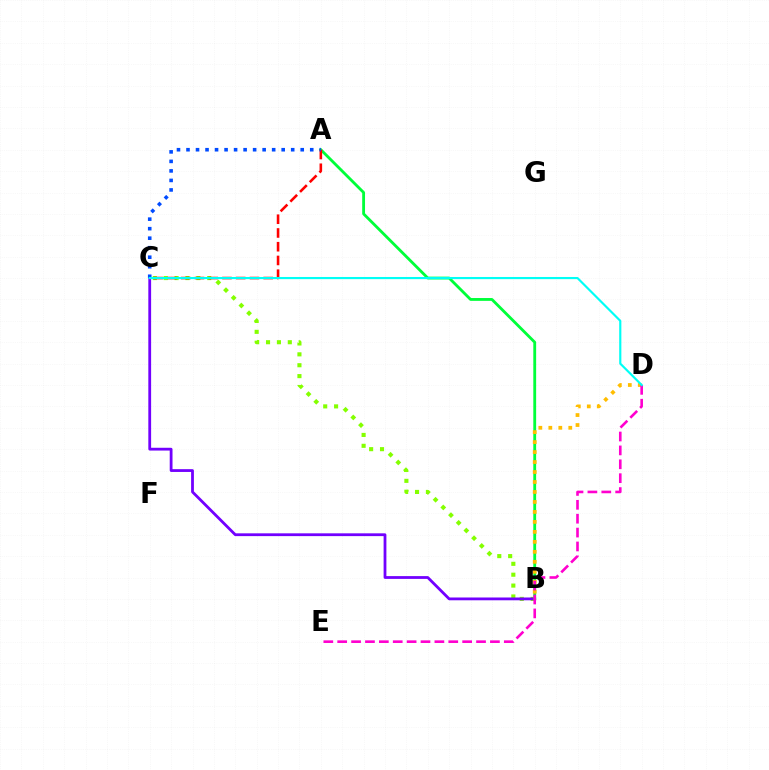{('B', 'C'): [{'color': '#84ff00', 'line_style': 'dotted', 'thickness': 2.96}, {'color': '#7200ff', 'line_style': 'solid', 'thickness': 2.01}], ('A', 'B'): [{'color': '#00ff39', 'line_style': 'solid', 'thickness': 2.04}], ('A', 'C'): [{'color': '#ff0000', 'line_style': 'dashed', 'thickness': 1.87}, {'color': '#004bff', 'line_style': 'dotted', 'thickness': 2.59}], ('B', 'D'): [{'color': '#ffbd00', 'line_style': 'dotted', 'thickness': 2.71}], ('D', 'E'): [{'color': '#ff00cf', 'line_style': 'dashed', 'thickness': 1.89}], ('C', 'D'): [{'color': '#00fff6', 'line_style': 'solid', 'thickness': 1.56}]}